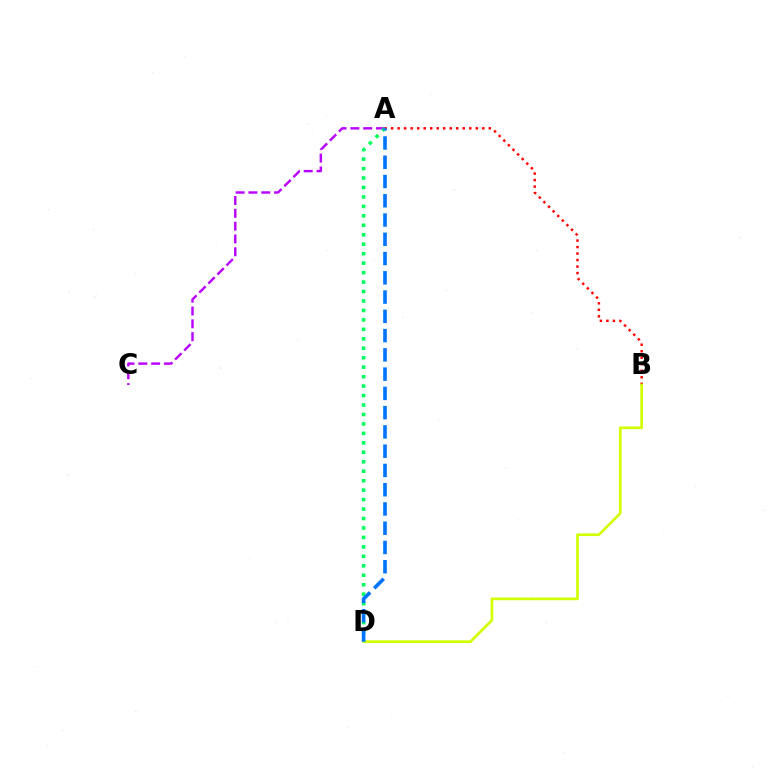{('A', 'C'): [{'color': '#b900ff', 'line_style': 'dashed', 'thickness': 1.74}], ('A', 'B'): [{'color': '#ff0000', 'line_style': 'dotted', 'thickness': 1.77}], ('B', 'D'): [{'color': '#d1ff00', 'line_style': 'solid', 'thickness': 1.92}], ('A', 'D'): [{'color': '#00ff5c', 'line_style': 'dotted', 'thickness': 2.57}, {'color': '#0074ff', 'line_style': 'dashed', 'thickness': 2.62}]}